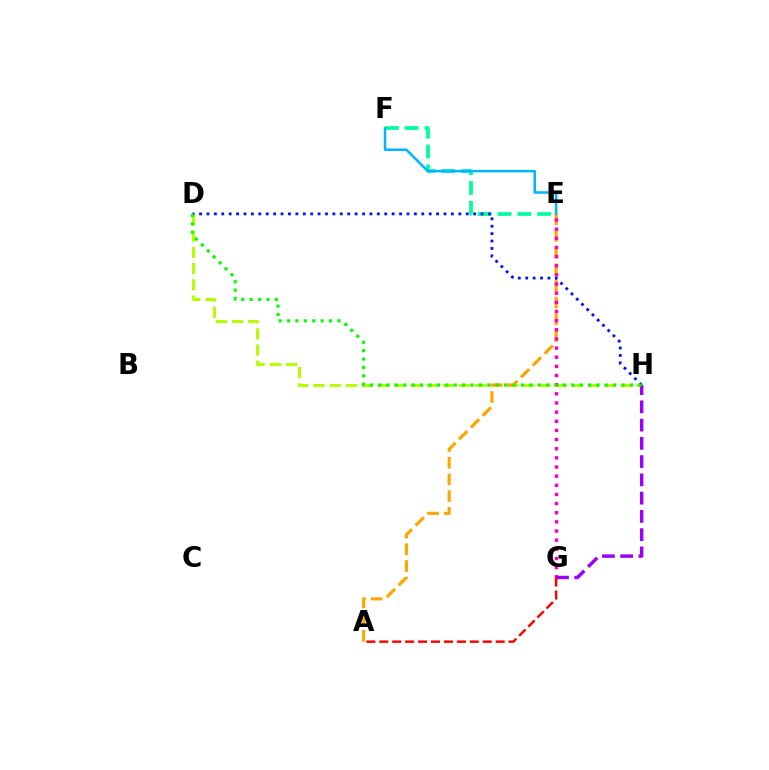{('E', 'F'): [{'color': '#00ff9d', 'line_style': 'dashed', 'thickness': 2.7}, {'color': '#00b5ff', 'line_style': 'solid', 'thickness': 1.8}], ('D', 'H'): [{'color': '#b3ff00', 'line_style': 'dashed', 'thickness': 2.2}, {'color': '#0010ff', 'line_style': 'dotted', 'thickness': 2.01}, {'color': '#08ff00', 'line_style': 'dotted', 'thickness': 2.28}], ('A', 'E'): [{'color': '#ffa500', 'line_style': 'dashed', 'thickness': 2.27}], ('E', 'G'): [{'color': '#ff00bd', 'line_style': 'dotted', 'thickness': 2.49}], ('G', 'H'): [{'color': '#9b00ff', 'line_style': 'dashed', 'thickness': 2.48}], ('A', 'G'): [{'color': '#ff0000', 'line_style': 'dashed', 'thickness': 1.76}]}